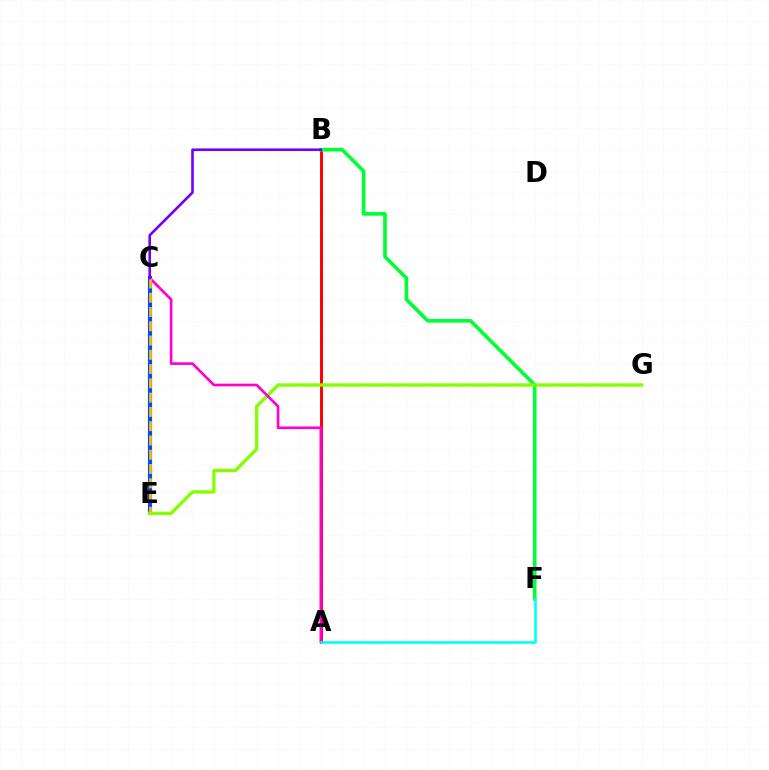{('A', 'B'): [{'color': '#ff0000', 'line_style': 'solid', 'thickness': 2.12}], ('C', 'E'): [{'color': '#004bff', 'line_style': 'solid', 'thickness': 2.99}, {'color': '#ffbd00', 'line_style': 'dashed', 'thickness': 1.94}], ('B', 'F'): [{'color': '#00ff39', 'line_style': 'solid', 'thickness': 2.61}], ('E', 'G'): [{'color': '#84ff00', 'line_style': 'solid', 'thickness': 2.4}], ('A', 'C'): [{'color': '#ff00cf', 'line_style': 'solid', 'thickness': 1.92}], ('B', 'C'): [{'color': '#7200ff', 'line_style': 'solid', 'thickness': 1.9}], ('A', 'F'): [{'color': '#00fff6', 'line_style': 'solid', 'thickness': 1.88}]}